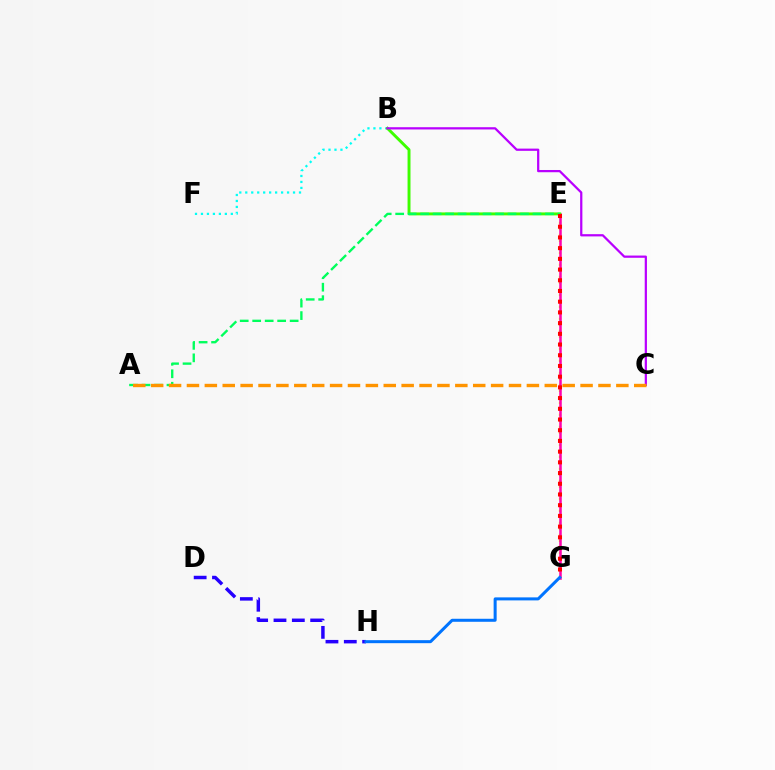{('B', 'F'): [{'color': '#00fff6', 'line_style': 'dotted', 'thickness': 1.62}], ('E', 'G'): [{'color': '#d1ff00', 'line_style': 'dotted', 'thickness': 1.63}, {'color': '#ff00ac', 'line_style': 'solid', 'thickness': 1.82}, {'color': '#ff0000', 'line_style': 'dotted', 'thickness': 2.91}], ('D', 'H'): [{'color': '#2500ff', 'line_style': 'dashed', 'thickness': 2.49}], ('G', 'H'): [{'color': '#0074ff', 'line_style': 'solid', 'thickness': 2.17}], ('B', 'E'): [{'color': '#3dff00', 'line_style': 'solid', 'thickness': 2.11}], ('A', 'E'): [{'color': '#00ff5c', 'line_style': 'dashed', 'thickness': 1.7}], ('B', 'C'): [{'color': '#b900ff', 'line_style': 'solid', 'thickness': 1.61}], ('A', 'C'): [{'color': '#ff9400', 'line_style': 'dashed', 'thickness': 2.43}]}